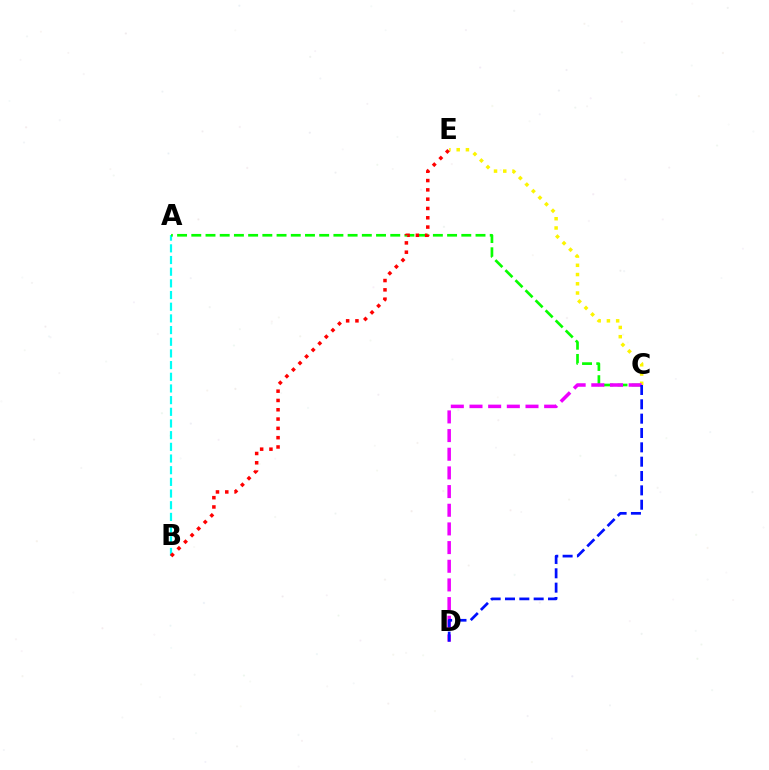{('A', 'B'): [{'color': '#00fff6', 'line_style': 'dashed', 'thickness': 1.59}], ('A', 'C'): [{'color': '#08ff00', 'line_style': 'dashed', 'thickness': 1.93}], ('C', 'E'): [{'color': '#fcf500', 'line_style': 'dotted', 'thickness': 2.51}], ('C', 'D'): [{'color': '#ee00ff', 'line_style': 'dashed', 'thickness': 2.54}, {'color': '#0010ff', 'line_style': 'dashed', 'thickness': 1.95}], ('B', 'E'): [{'color': '#ff0000', 'line_style': 'dotted', 'thickness': 2.53}]}